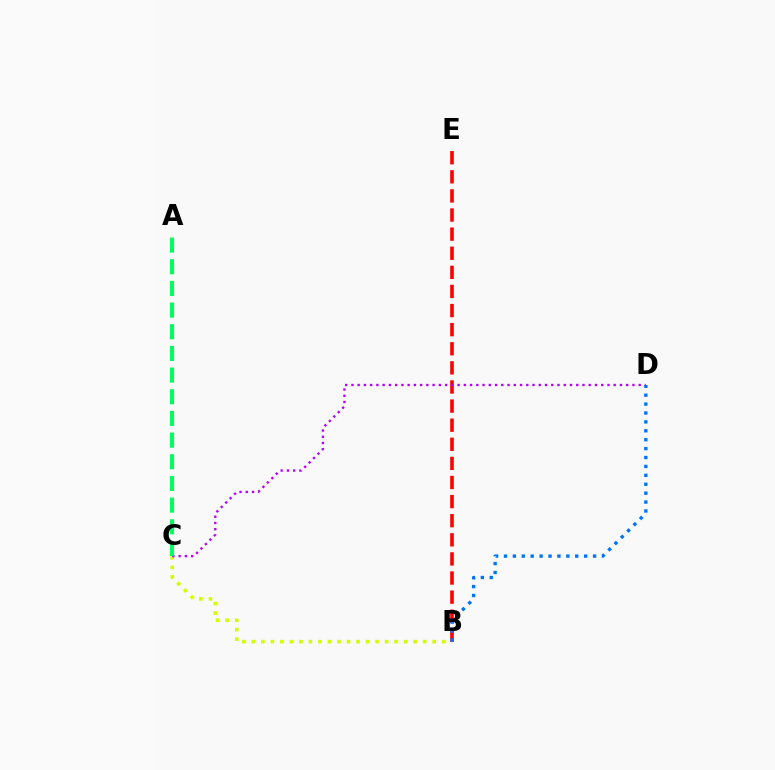{('B', 'E'): [{'color': '#ff0000', 'line_style': 'dashed', 'thickness': 2.6}], ('B', 'C'): [{'color': '#d1ff00', 'line_style': 'dotted', 'thickness': 2.59}], ('B', 'D'): [{'color': '#0074ff', 'line_style': 'dotted', 'thickness': 2.42}], ('C', 'D'): [{'color': '#b900ff', 'line_style': 'dotted', 'thickness': 1.7}], ('A', 'C'): [{'color': '#00ff5c', 'line_style': 'dashed', 'thickness': 2.94}]}